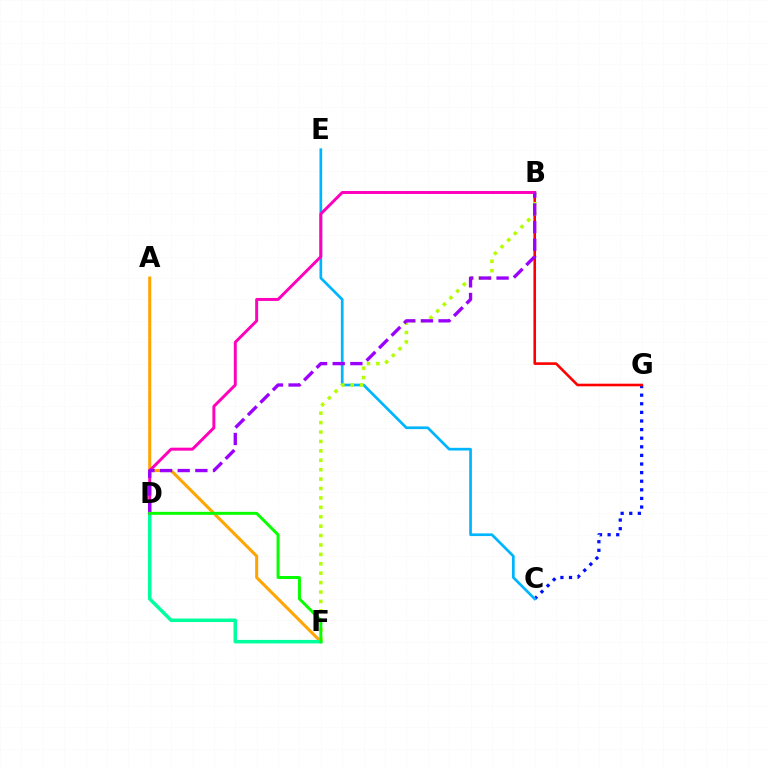{('A', 'F'): [{'color': '#ffa500', 'line_style': 'solid', 'thickness': 2.18}], ('C', 'G'): [{'color': '#0010ff', 'line_style': 'dotted', 'thickness': 2.34}], ('B', 'G'): [{'color': '#ff0000', 'line_style': 'solid', 'thickness': 1.88}], ('C', 'E'): [{'color': '#00b5ff', 'line_style': 'solid', 'thickness': 1.95}], ('D', 'F'): [{'color': '#00ff9d', 'line_style': 'solid', 'thickness': 2.52}, {'color': '#08ff00', 'line_style': 'solid', 'thickness': 2.14}], ('B', 'F'): [{'color': '#b3ff00', 'line_style': 'dotted', 'thickness': 2.56}], ('B', 'D'): [{'color': '#ff00bd', 'line_style': 'solid', 'thickness': 2.13}, {'color': '#9b00ff', 'line_style': 'dashed', 'thickness': 2.4}]}